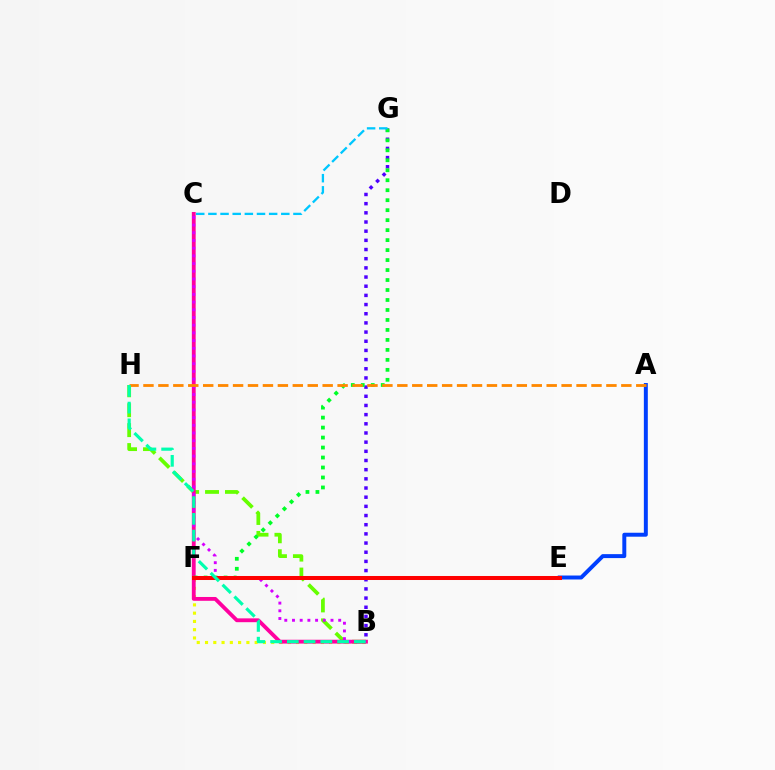{('B', 'F'): [{'color': '#eeff00', 'line_style': 'dotted', 'thickness': 2.25}], ('B', 'H'): [{'color': '#66ff00', 'line_style': 'dashed', 'thickness': 2.71}, {'color': '#00ffaf', 'line_style': 'dashed', 'thickness': 2.27}], ('B', 'G'): [{'color': '#4f00ff', 'line_style': 'dotted', 'thickness': 2.49}], ('B', 'C'): [{'color': '#ff00a0', 'line_style': 'solid', 'thickness': 2.76}, {'color': '#d600ff', 'line_style': 'dotted', 'thickness': 2.09}], ('A', 'E'): [{'color': '#003fff', 'line_style': 'solid', 'thickness': 2.85}], ('F', 'G'): [{'color': '#00ff27', 'line_style': 'dotted', 'thickness': 2.71}], ('E', 'F'): [{'color': '#ff0000', 'line_style': 'solid', 'thickness': 2.89}], ('C', 'G'): [{'color': '#00c7ff', 'line_style': 'dashed', 'thickness': 1.65}], ('A', 'H'): [{'color': '#ff8800', 'line_style': 'dashed', 'thickness': 2.03}]}